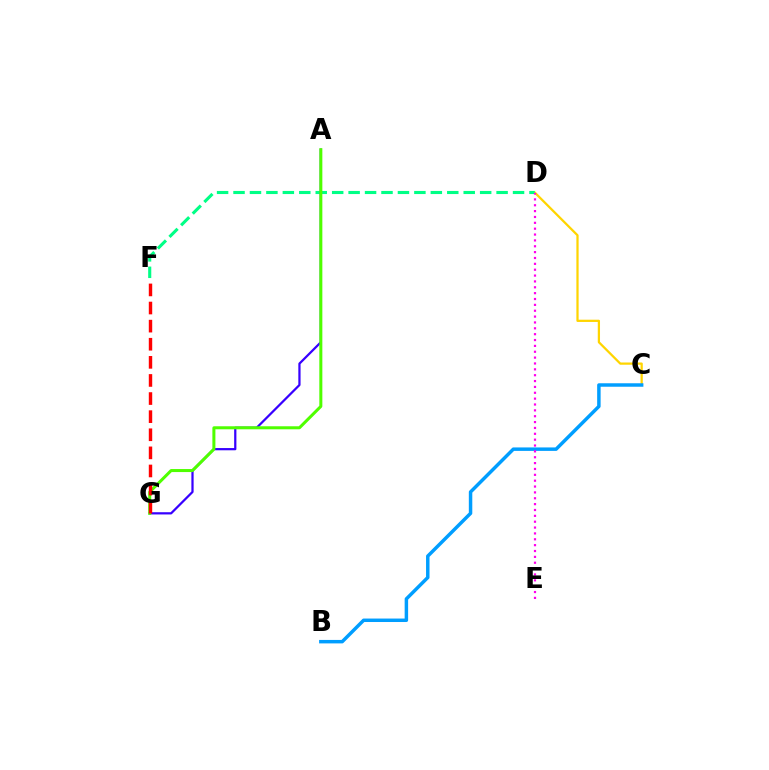{('C', 'D'): [{'color': '#ffd500', 'line_style': 'solid', 'thickness': 1.62}], ('B', 'C'): [{'color': '#009eff', 'line_style': 'solid', 'thickness': 2.49}], ('D', 'F'): [{'color': '#00ff86', 'line_style': 'dashed', 'thickness': 2.23}], ('D', 'E'): [{'color': '#ff00ed', 'line_style': 'dotted', 'thickness': 1.59}], ('A', 'G'): [{'color': '#3700ff', 'line_style': 'solid', 'thickness': 1.61}, {'color': '#4fff00', 'line_style': 'solid', 'thickness': 2.18}], ('F', 'G'): [{'color': '#ff0000', 'line_style': 'dashed', 'thickness': 2.46}]}